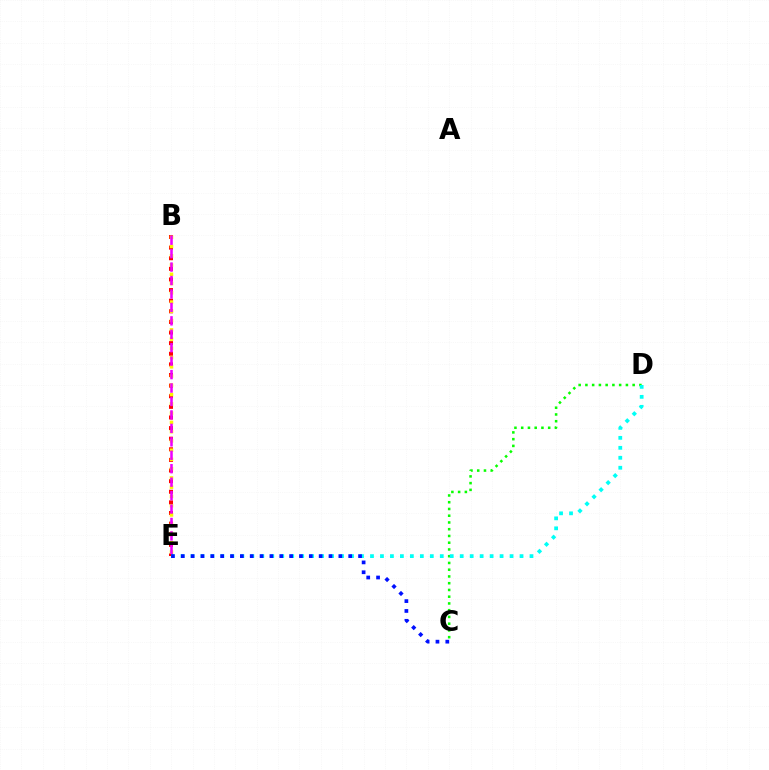{('C', 'D'): [{'color': '#08ff00', 'line_style': 'dotted', 'thickness': 1.83}], ('B', 'E'): [{'color': '#ff0000', 'line_style': 'dotted', 'thickness': 2.88}, {'color': '#fcf500', 'line_style': 'dotted', 'thickness': 2.52}, {'color': '#ee00ff', 'line_style': 'dashed', 'thickness': 1.83}], ('D', 'E'): [{'color': '#00fff6', 'line_style': 'dotted', 'thickness': 2.71}], ('C', 'E'): [{'color': '#0010ff', 'line_style': 'dotted', 'thickness': 2.68}]}